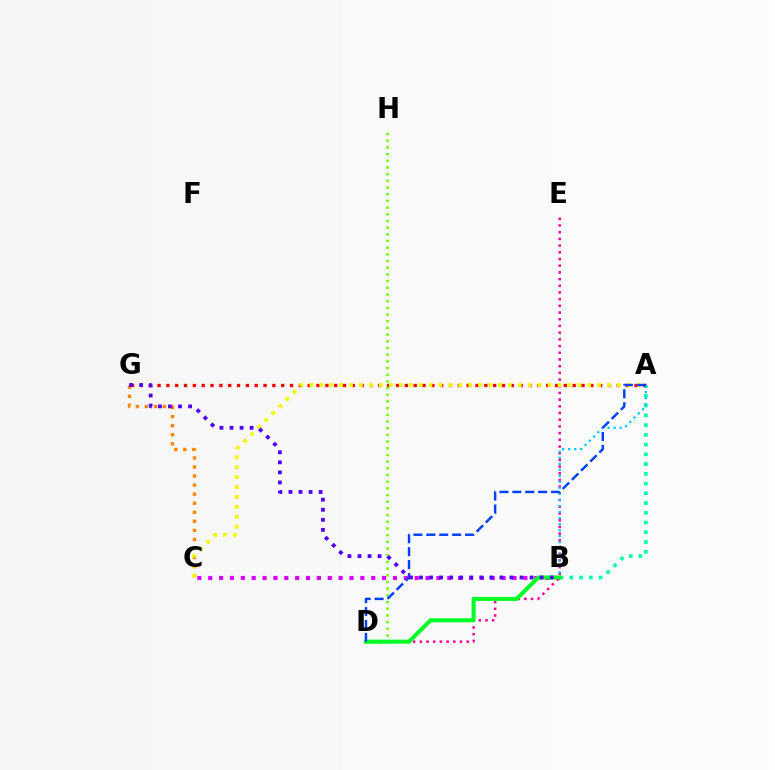{('A', 'B'): [{'color': '#00ffaf', 'line_style': 'dotted', 'thickness': 2.65}, {'color': '#00c7ff', 'line_style': 'dotted', 'thickness': 1.64}], ('A', 'G'): [{'color': '#ff0000', 'line_style': 'dotted', 'thickness': 2.4}], ('D', 'E'): [{'color': '#ff00a0', 'line_style': 'dotted', 'thickness': 1.82}], ('C', 'G'): [{'color': '#ff8800', 'line_style': 'dotted', 'thickness': 2.46}], ('D', 'H'): [{'color': '#66ff00', 'line_style': 'dotted', 'thickness': 1.82}], ('B', 'C'): [{'color': '#d600ff', 'line_style': 'dotted', 'thickness': 2.95}], ('A', 'C'): [{'color': '#eeff00', 'line_style': 'dotted', 'thickness': 2.7}], ('B', 'D'): [{'color': '#00ff27', 'line_style': 'solid', 'thickness': 2.91}], ('A', 'D'): [{'color': '#003fff', 'line_style': 'dashed', 'thickness': 1.75}], ('B', 'G'): [{'color': '#4f00ff', 'line_style': 'dotted', 'thickness': 2.73}]}